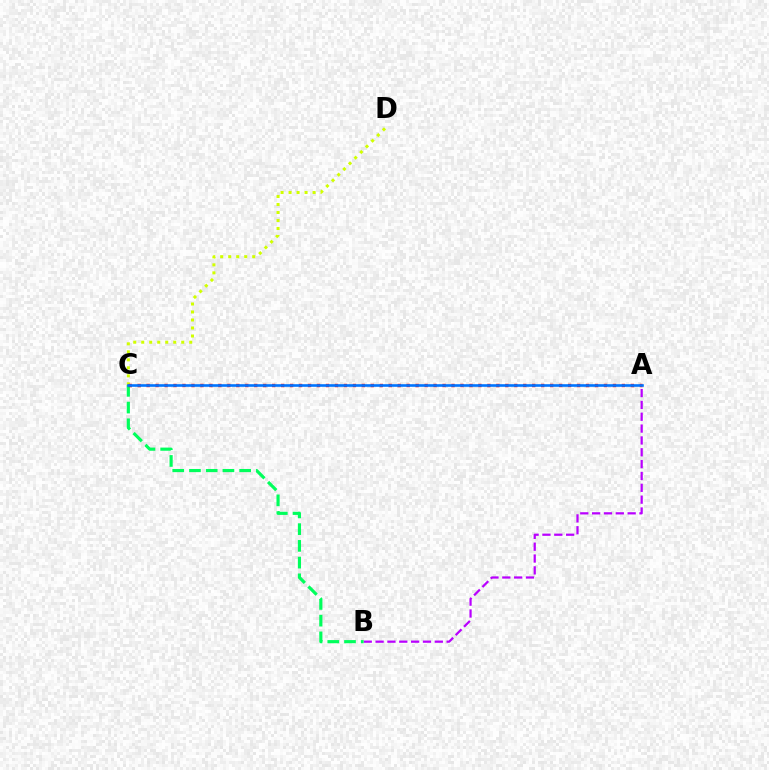{('C', 'D'): [{'color': '#d1ff00', 'line_style': 'dotted', 'thickness': 2.17}], ('A', 'B'): [{'color': '#b900ff', 'line_style': 'dashed', 'thickness': 1.61}], ('B', 'C'): [{'color': '#00ff5c', 'line_style': 'dashed', 'thickness': 2.27}], ('A', 'C'): [{'color': '#ff0000', 'line_style': 'dotted', 'thickness': 2.44}, {'color': '#0074ff', 'line_style': 'solid', 'thickness': 1.88}]}